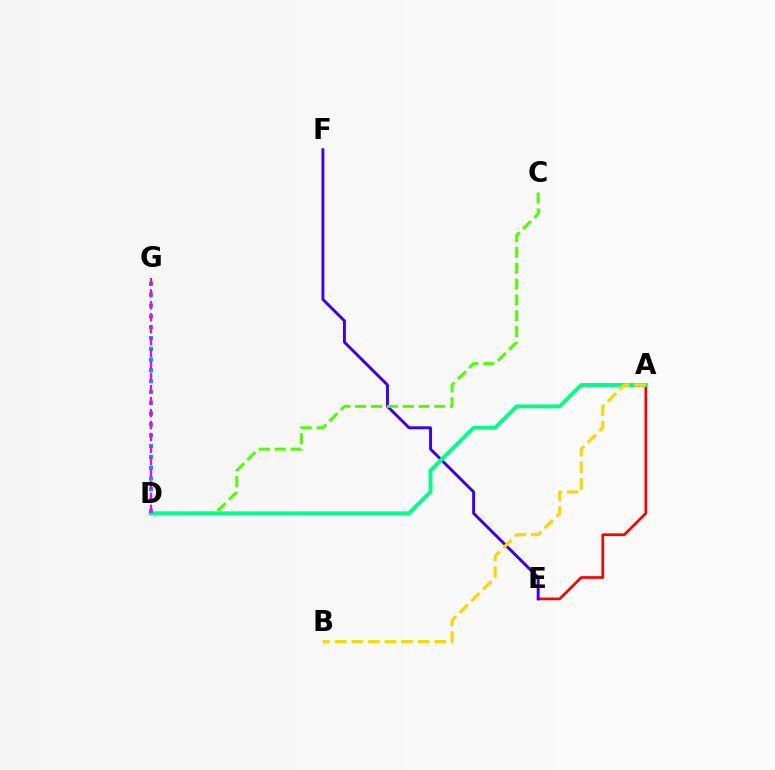{('A', 'E'): [{'color': '#ff0000', 'line_style': 'solid', 'thickness': 1.94}], ('E', 'F'): [{'color': '#3700ff', 'line_style': 'solid', 'thickness': 2.1}], ('C', 'D'): [{'color': '#4fff00', 'line_style': 'dashed', 'thickness': 2.15}], ('A', 'D'): [{'color': '#00ff86', 'line_style': 'solid', 'thickness': 2.81}], ('D', 'G'): [{'color': '#009eff', 'line_style': 'dotted', 'thickness': 2.94}, {'color': '#ff00ed', 'line_style': 'dashed', 'thickness': 1.63}], ('A', 'B'): [{'color': '#ffd500', 'line_style': 'dashed', 'thickness': 2.25}]}